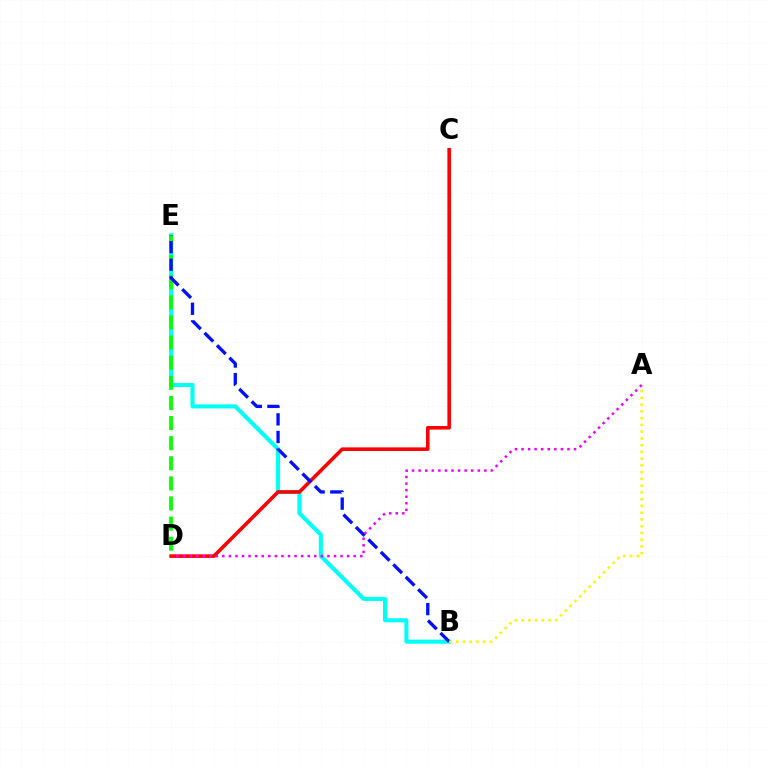{('B', 'E'): [{'color': '#00fff6', 'line_style': 'solid', 'thickness': 2.93}, {'color': '#0010ff', 'line_style': 'dashed', 'thickness': 2.39}], ('C', 'D'): [{'color': '#ff0000', 'line_style': 'solid', 'thickness': 2.58}], ('D', 'E'): [{'color': '#08ff00', 'line_style': 'dashed', 'thickness': 2.73}], ('A', 'B'): [{'color': '#fcf500', 'line_style': 'dotted', 'thickness': 1.83}], ('A', 'D'): [{'color': '#ee00ff', 'line_style': 'dotted', 'thickness': 1.79}]}